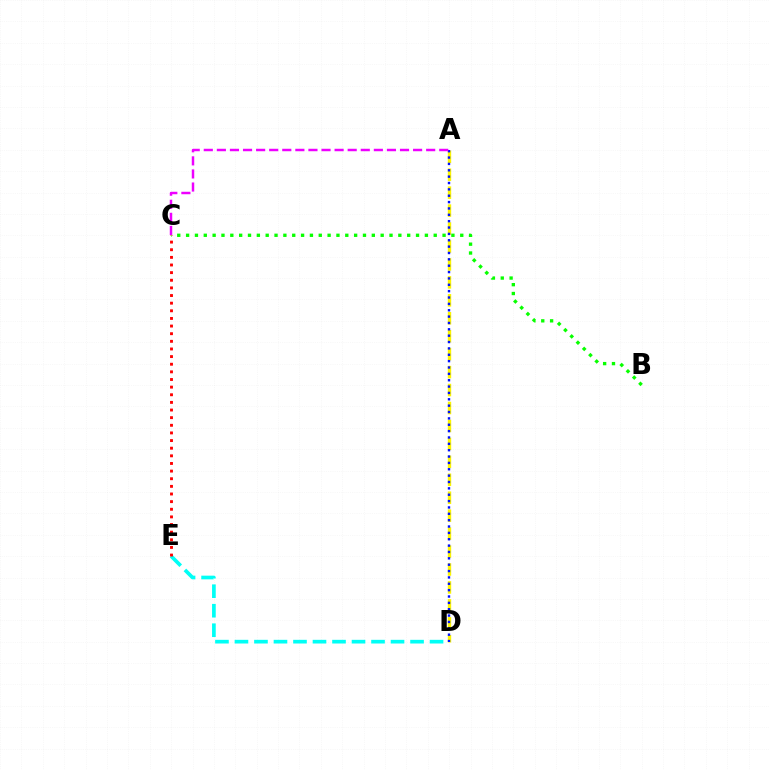{('D', 'E'): [{'color': '#00fff6', 'line_style': 'dashed', 'thickness': 2.65}], ('A', 'D'): [{'color': '#fcf500', 'line_style': 'dashed', 'thickness': 2.44}, {'color': '#0010ff', 'line_style': 'dotted', 'thickness': 1.73}], ('C', 'E'): [{'color': '#ff0000', 'line_style': 'dotted', 'thickness': 2.07}], ('B', 'C'): [{'color': '#08ff00', 'line_style': 'dotted', 'thickness': 2.4}], ('A', 'C'): [{'color': '#ee00ff', 'line_style': 'dashed', 'thickness': 1.78}]}